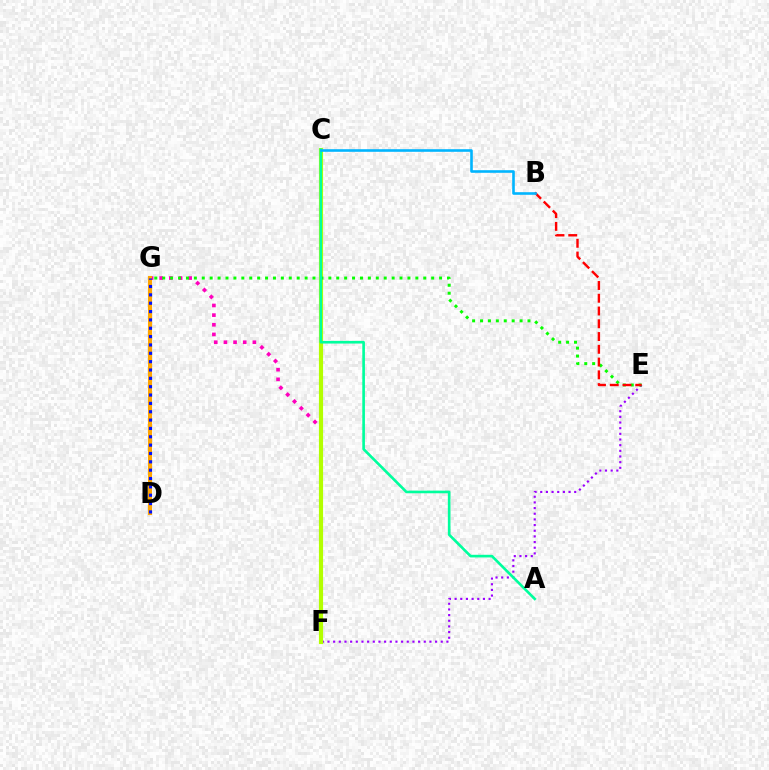{('F', 'G'): [{'color': '#ff00bd', 'line_style': 'dotted', 'thickness': 2.62}], ('D', 'G'): [{'color': '#ffa500', 'line_style': 'solid', 'thickness': 2.95}, {'color': '#0010ff', 'line_style': 'dotted', 'thickness': 2.27}], ('E', 'F'): [{'color': '#9b00ff', 'line_style': 'dotted', 'thickness': 1.54}], ('C', 'F'): [{'color': '#b3ff00', 'line_style': 'solid', 'thickness': 2.99}], ('E', 'G'): [{'color': '#08ff00', 'line_style': 'dotted', 'thickness': 2.15}], ('B', 'E'): [{'color': '#ff0000', 'line_style': 'dashed', 'thickness': 1.73}], ('A', 'C'): [{'color': '#00ff9d', 'line_style': 'solid', 'thickness': 1.9}], ('B', 'C'): [{'color': '#00b5ff', 'line_style': 'solid', 'thickness': 1.87}]}